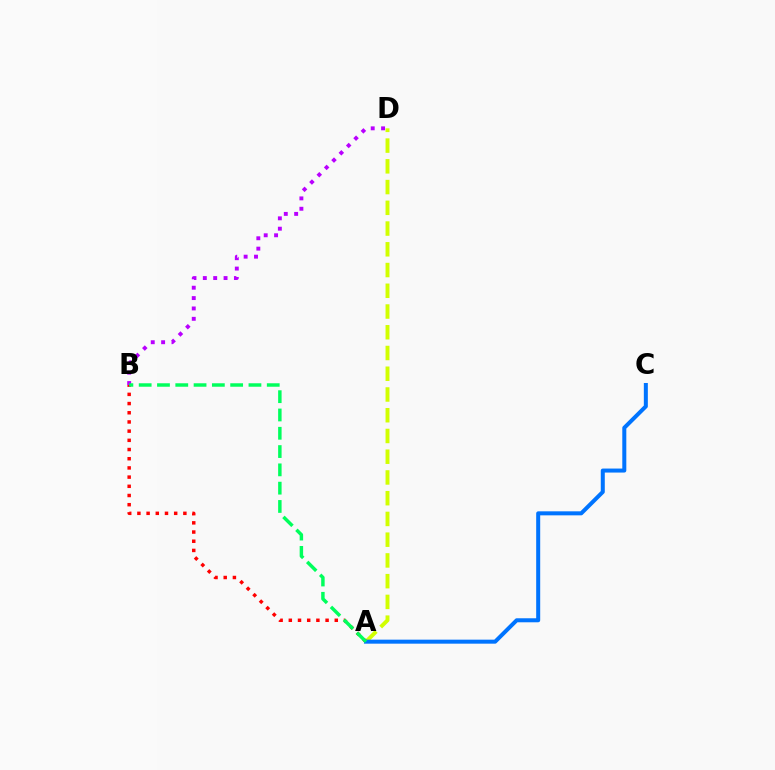{('A', 'D'): [{'color': '#d1ff00', 'line_style': 'dashed', 'thickness': 2.82}], ('B', 'D'): [{'color': '#b900ff', 'line_style': 'dotted', 'thickness': 2.82}], ('A', 'B'): [{'color': '#ff0000', 'line_style': 'dotted', 'thickness': 2.5}, {'color': '#00ff5c', 'line_style': 'dashed', 'thickness': 2.49}], ('A', 'C'): [{'color': '#0074ff', 'line_style': 'solid', 'thickness': 2.89}]}